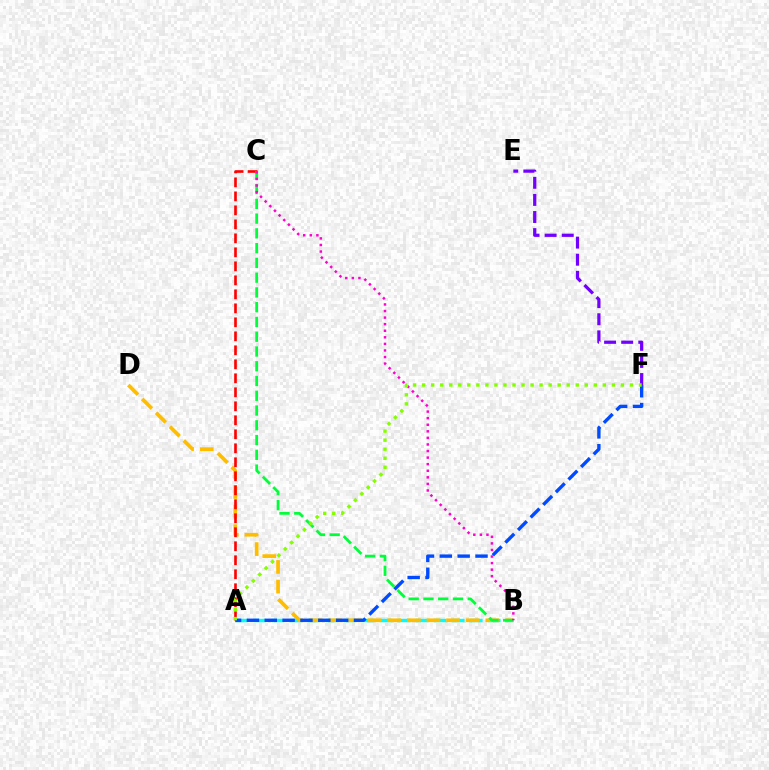{('A', 'B'): [{'color': '#00fff6', 'line_style': 'dashed', 'thickness': 2.45}], ('B', 'D'): [{'color': '#ffbd00', 'line_style': 'dashed', 'thickness': 2.67}], ('A', 'C'): [{'color': '#ff0000', 'line_style': 'dashed', 'thickness': 1.9}], ('B', 'C'): [{'color': '#00ff39', 'line_style': 'dashed', 'thickness': 2.01}, {'color': '#ff00cf', 'line_style': 'dotted', 'thickness': 1.79}], ('A', 'F'): [{'color': '#004bff', 'line_style': 'dashed', 'thickness': 2.42}, {'color': '#84ff00', 'line_style': 'dotted', 'thickness': 2.45}], ('E', 'F'): [{'color': '#7200ff', 'line_style': 'dashed', 'thickness': 2.32}]}